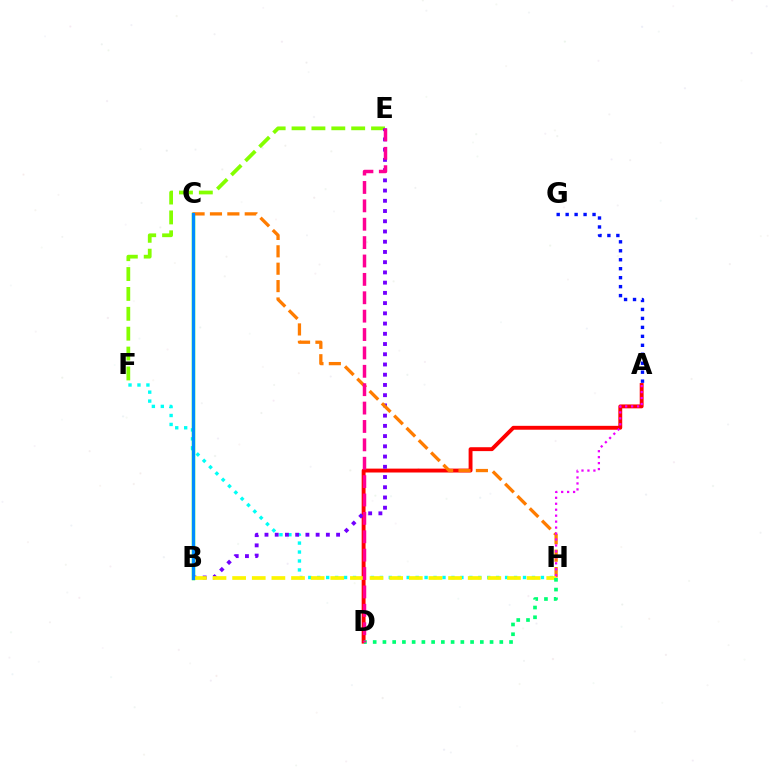{('F', 'H'): [{'color': '#00fff6', 'line_style': 'dotted', 'thickness': 2.43}], ('B', 'C'): [{'color': '#08ff00', 'line_style': 'solid', 'thickness': 2.45}, {'color': '#008cff', 'line_style': 'solid', 'thickness': 2.26}], ('E', 'F'): [{'color': '#84ff00', 'line_style': 'dashed', 'thickness': 2.7}], ('A', 'D'): [{'color': '#ff0000', 'line_style': 'solid', 'thickness': 2.8}], ('B', 'E'): [{'color': '#7200ff', 'line_style': 'dotted', 'thickness': 2.78}], ('A', 'G'): [{'color': '#0010ff', 'line_style': 'dotted', 'thickness': 2.44}], ('C', 'H'): [{'color': '#ff7c00', 'line_style': 'dashed', 'thickness': 2.36}], ('A', 'H'): [{'color': '#ee00ff', 'line_style': 'dotted', 'thickness': 1.62}], ('B', 'H'): [{'color': '#fcf500', 'line_style': 'dashed', 'thickness': 2.67}], ('D', 'H'): [{'color': '#00ff74', 'line_style': 'dotted', 'thickness': 2.65}], ('D', 'E'): [{'color': '#ff0094', 'line_style': 'dashed', 'thickness': 2.5}]}